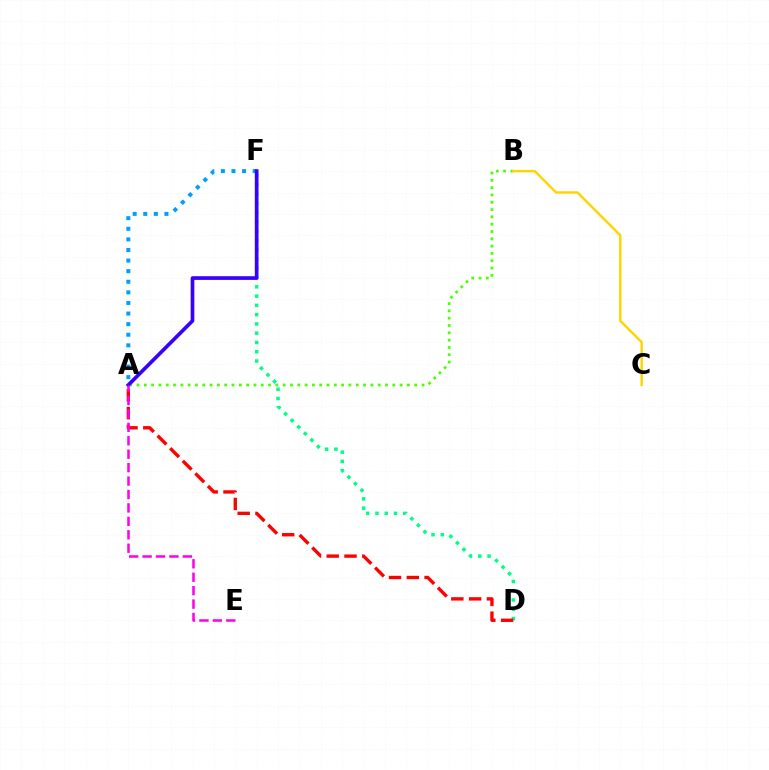{('A', 'B'): [{'color': '#4fff00', 'line_style': 'dotted', 'thickness': 1.99}], ('A', 'F'): [{'color': '#009eff', 'line_style': 'dotted', 'thickness': 2.88}, {'color': '#3700ff', 'line_style': 'solid', 'thickness': 2.66}], ('D', 'F'): [{'color': '#00ff86', 'line_style': 'dotted', 'thickness': 2.52}], ('B', 'C'): [{'color': '#ffd500', 'line_style': 'solid', 'thickness': 1.75}], ('A', 'D'): [{'color': '#ff0000', 'line_style': 'dashed', 'thickness': 2.42}], ('A', 'E'): [{'color': '#ff00ed', 'line_style': 'dashed', 'thickness': 1.82}]}